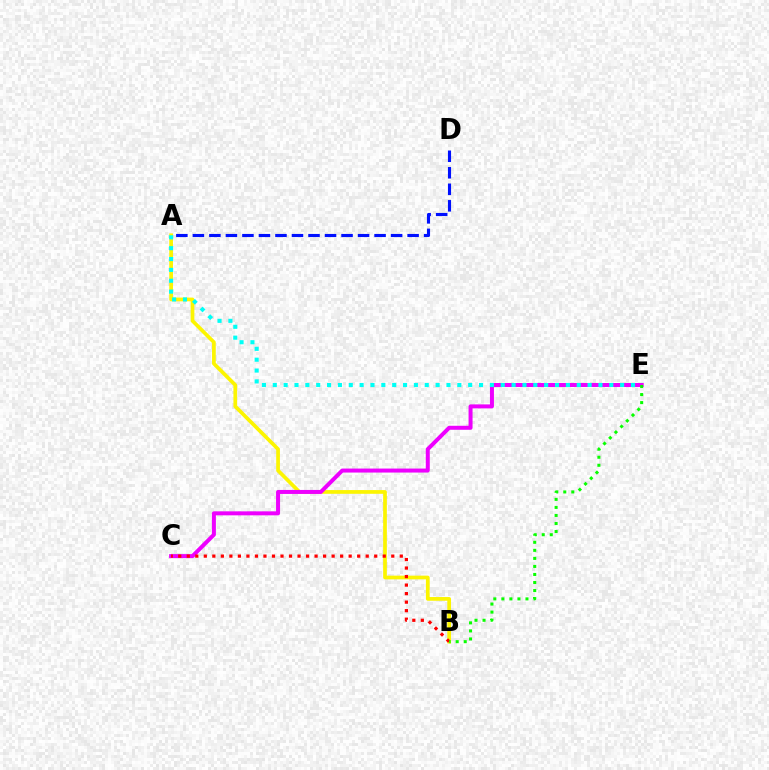{('A', 'B'): [{'color': '#fcf500', 'line_style': 'solid', 'thickness': 2.67}], ('C', 'E'): [{'color': '#ee00ff', 'line_style': 'solid', 'thickness': 2.88}], ('A', 'D'): [{'color': '#0010ff', 'line_style': 'dashed', 'thickness': 2.24}], ('B', 'C'): [{'color': '#ff0000', 'line_style': 'dotted', 'thickness': 2.32}], ('B', 'E'): [{'color': '#08ff00', 'line_style': 'dotted', 'thickness': 2.18}], ('A', 'E'): [{'color': '#00fff6', 'line_style': 'dotted', 'thickness': 2.95}]}